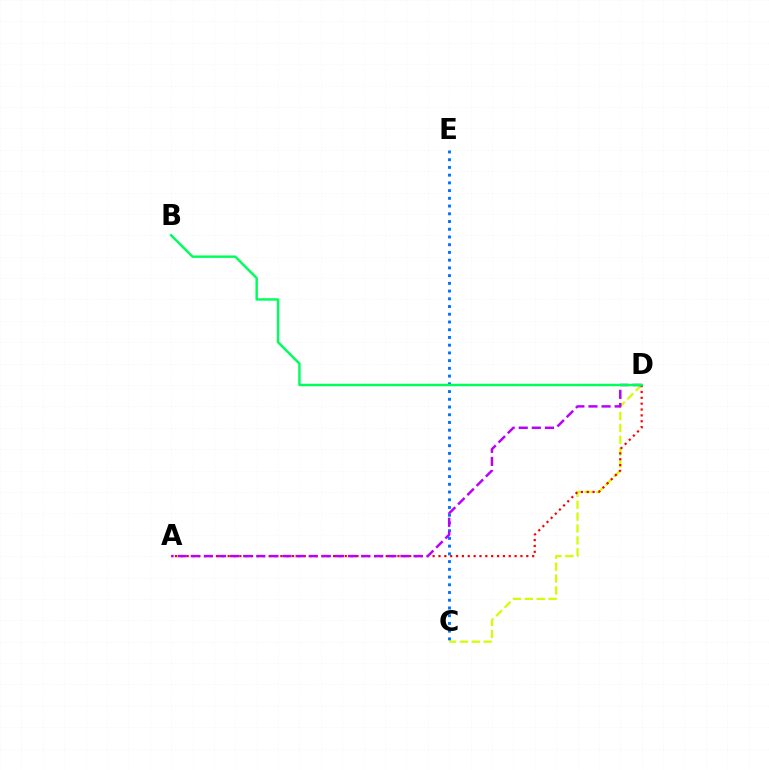{('C', 'D'): [{'color': '#d1ff00', 'line_style': 'dashed', 'thickness': 1.62}], ('A', 'D'): [{'color': '#ff0000', 'line_style': 'dotted', 'thickness': 1.59}, {'color': '#b900ff', 'line_style': 'dashed', 'thickness': 1.78}], ('C', 'E'): [{'color': '#0074ff', 'line_style': 'dotted', 'thickness': 2.1}], ('B', 'D'): [{'color': '#00ff5c', 'line_style': 'solid', 'thickness': 1.77}]}